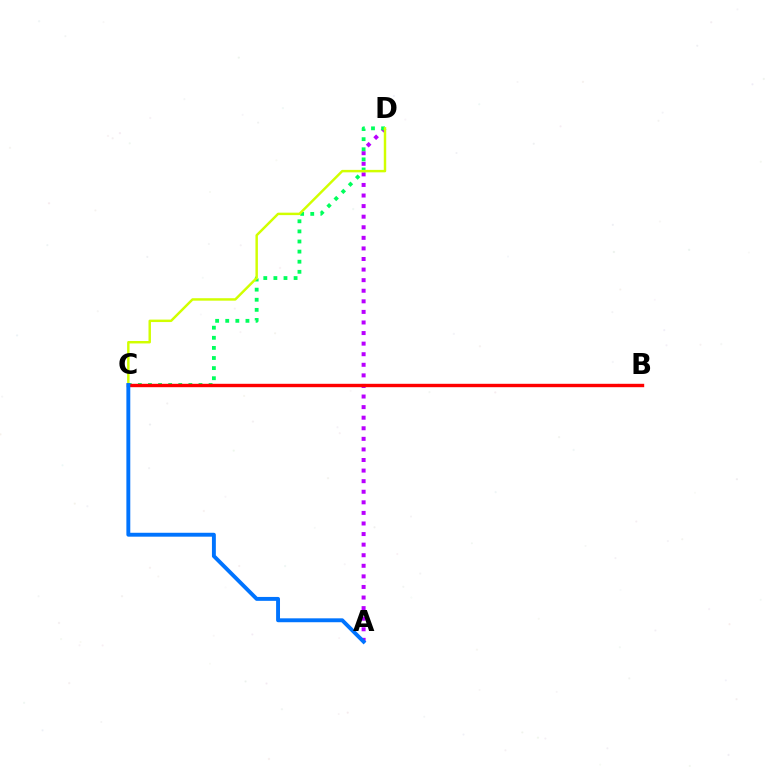{('A', 'D'): [{'color': '#b900ff', 'line_style': 'dotted', 'thickness': 2.87}], ('C', 'D'): [{'color': '#00ff5c', 'line_style': 'dotted', 'thickness': 2.75}, {'color': '#d1ff00', 'line_style': 'solid', 'thickness': 1.77}], ('B', 'C'): [{'color': '#ff0000', 'line_style': 'solid', 'thickness': 2.45}], ('A', 'C'): [{'color': '#0074ff', 'line_style': 'solid', 'thickness': 2.81}]}